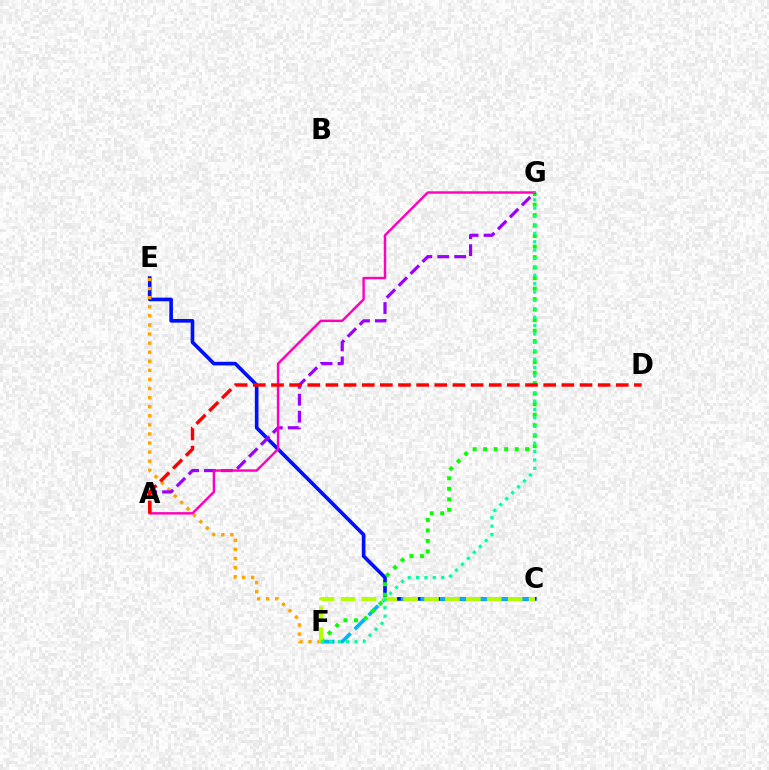{('C', 'E'): [{'color': '#0010ff', 'line_style': 'solid', 'thickness': 2.63}], ('C', 'F'): [{'color': '#00b5ff', 'line_style': 'dashed', 'thickness': 2.66}, {'color': '#b3ff00', 'line_style': 'dashed', 'thickness': 2.84}], ('F', 'G'): [{'color': '#08ff00', 'line_style': 'dotted', 'thickness': 2.85}, {'color': '#00ff9d', 'line_style': 'dotted', 'thickness': 2.28}], ('E', 'F'): [{'color': '#ffa500', 'line_style': 'dotted', 'thickness': 2.47}], ('A', 'G'): [{'color': '#9b00ff', 'line_style': 'dashed', 'thickness': 2.3}, {'color': '#ff00bd', 'line_style': 'solid', 'thickness': 1.74}], ('A', 'D'): [{'color': '#ff0000', 'line_style': 'dashed', 'thickness': 2.47}]}